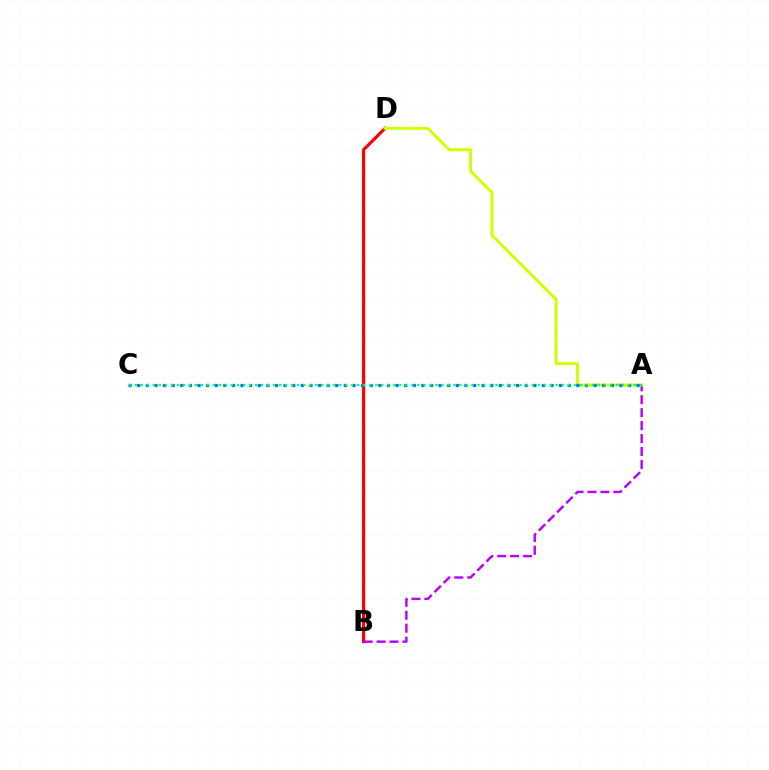{('B', 'D'): [{'color': '#ff0000', 'line_style': 'solid', 'thickness': 2.3}], ('A', 'B'): [{'color': '#b900ff', 'line_style': 'dashed', 'thickness': 1.76}], ('A', 'D'): [{'color': '#d1ff00', 'line_style': 'solid', 'thickness': 2.11}], ('A', 'C'): [{'color': '#0074ff', 'line_style': 'dotted', 'thickness': 2.34}, {'color': '#00ff5c', 'line_style': 'dotted', 'thickness': 1.63}]}